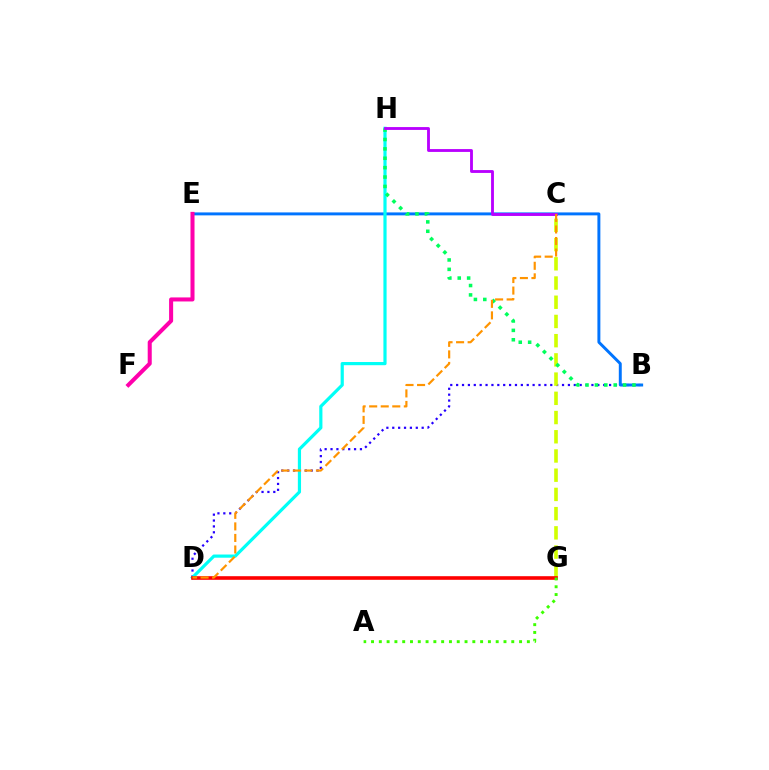{('B', 'D'): [{'color': '#2500ff', 'line_style': 'dotted', 'thickness': 1.6}], ('C', 'G'): [{'color': '#d1ff00', 'line_style': 'dashed', 'thickness': 2.61}], ('B', 'E'): [{'color': '#0074ff', 'line_style': 'solid', 'thickness': 2.12}], ('D', 'H'): [{'color': '#00fff6', 'line_style': 'solid', 'thickness': 2.29}], ('D', 'G'): [{'color': '#ff0000', 'line_style': 'solid', 'thickness': 2.61}], ('B', 'H'): [{'color': '#00ff5c', 'line_style': 'dotted', 'thickness': 2.55}], ('A', 'G'): [{'color': '#3dff00', 'line_style': 'dotted', 'thickness': 2.12}], ('C', 'H'): [{'color': '#b900ff', 'line_style': 'solid', 'thickness': 2.05}], ('C', 'D'): [{'color': '#ff9400', 'line_style': 'dashed', 'thickness': 1.57}], ('E', 'F'): [{'color': '#ff00ac', 'line_style': 'solid', 'thickness': 2.91}]}